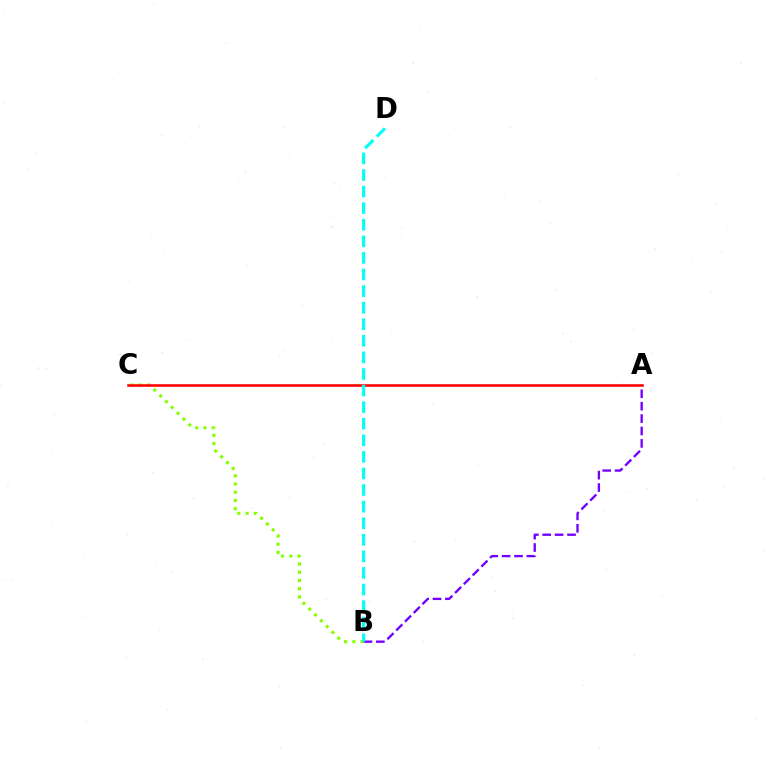{('B', 'C'): [{'color': '#84ff00', 'line_style': 'dotted', 'thickness': 2.24}], ('A', 'B'): [{'color': '#7200ff', 'line_style': 'dashed', 'thickness': 1.68}], ('A', 'C'): [{'color': '#ff0000', 'line_style': 'solid', 'thickness': 1.84}], ('B', 'D'): [{'color': '#00fff6', 'line_style': 'dashed', 'thickness': 2.25}]}